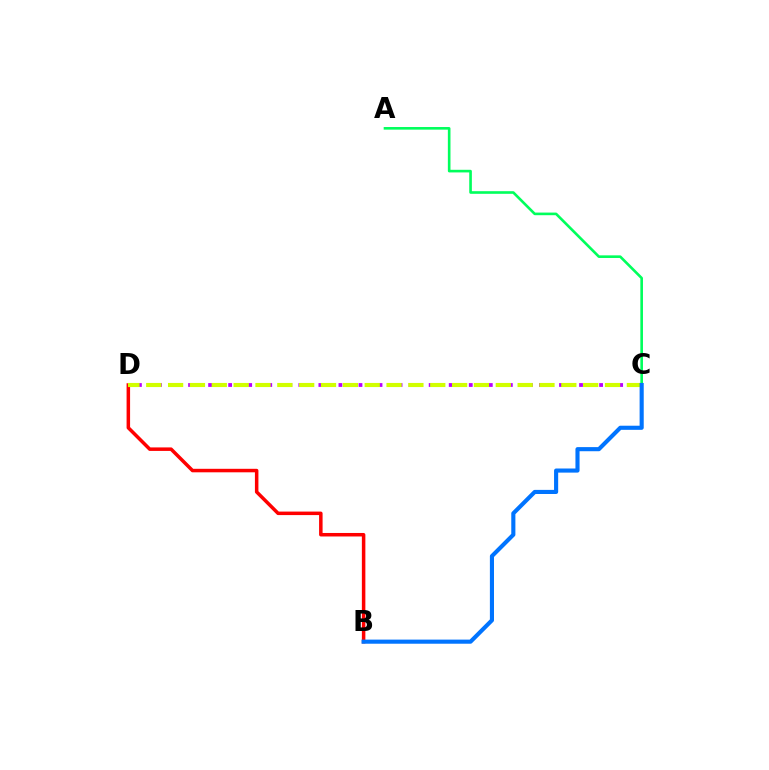{('C', 'D'): [{'color': '#b900ff', 'line_style': 'dotted', 'thickness': 2.72}, {'color': '#d1ff00', 'line_style': 'dashed', 'thickness': 2.97}], ('B', 'D'): [{'color': '#ff0000', 'line_style': 'solid', 'thickness': 2.52}], ('A', 'C'): [{'color': '#00ff5c', 'line_style': 'solid', 'thickness': 1.89}], ('B', 'C'): [{'color': '#0074ff', 'line_style': 'solid', 'thickness': 2.96}]}